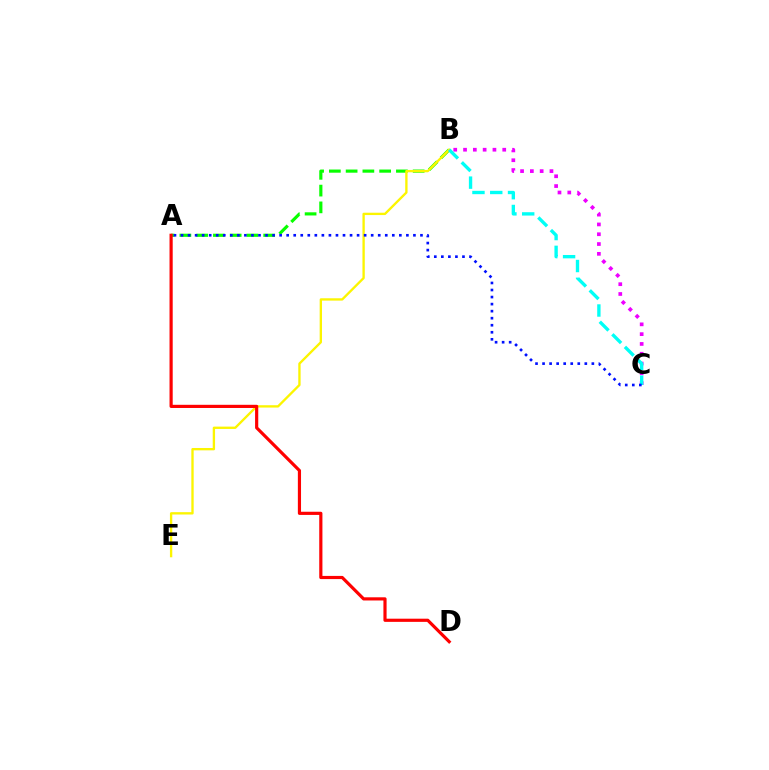{('A', 'B'): [{'color': '#08ff00', 'line_style': 'dashed', 'thickness': 2.28}], ('B', 'E'): [{'color': '#fcf500', 'line_style': 'solid', 'thickness': 1.68}], ('A', 'D'): [{'color': '#ff0000', 'line_style': 'solid', 'thickness': 2.29}], ('B', 'C'): [{'color': '#ee00ff', 'line_style': 'dotted', 'thickness': 2.66}, {'color': '#00fff6', 'line_style': 'dashed', 'thickness': 2.42}], ('A', 'C'): [{'color': '#0010ff', 'line_style': 'dotted', 'thickness': 1.91}]}